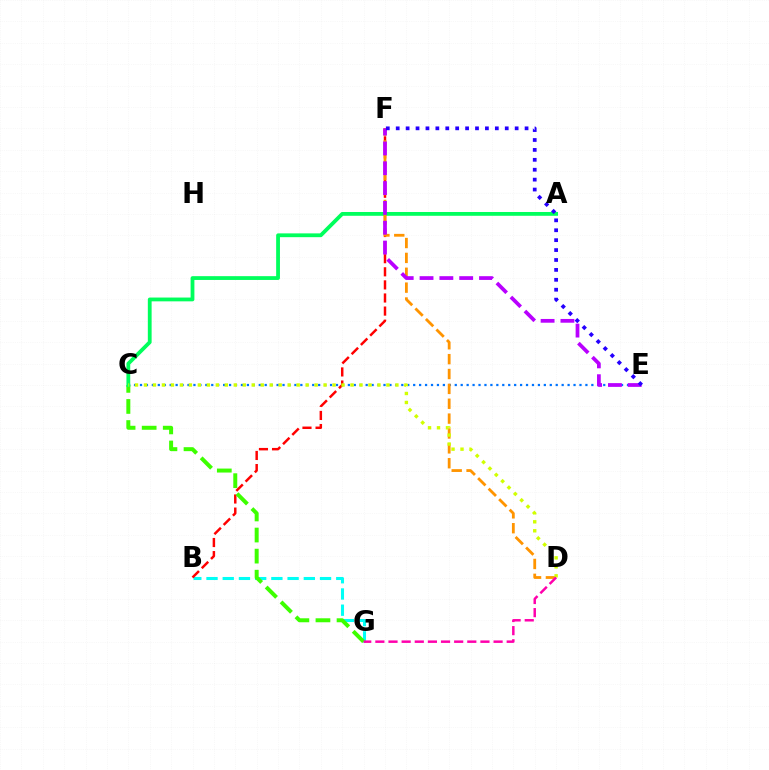{('B', 'G'): [{'color': '#00fff6', 'line_style': 'dashed', 'thickness': 2.2}], ('C', 'E'): [{'color': '#0074ff', 'line_style': 'dotted', 'thickness': 1.61}], ('B', 'F'): [{'color': '#ff0000', 'line_style': 'dashed', 'thickness': 1.78}], ('C', 'G'): [{'color': '#3dff00', 'line_style': 'dashed', 'thickness': 2.86}], ('A', 'C'): [{'color': '#00ff5c', 'line_style': 'solid', 'thickness': 2.73}], ('D', 'F'): [{'color': '#ff9400', 'line_style': 'dashed', 'thickness': 2.02}], ('C', 'D'): [{'color': '#d1ff00', 'line_style': 'dotted', 'thickness': 2.44}], ('E', 'F'): [{'color': '#b900ff', 'line_style': 'dashed', 'thickness': 2.69}, {'color': '#2500ff', 'line_style': 'dotted', 'thickness': 2.69}], ('D', 'G'): [{'color': '#ff00ac', 'line_style': 'dashed', 'thickness': 1.78}]}